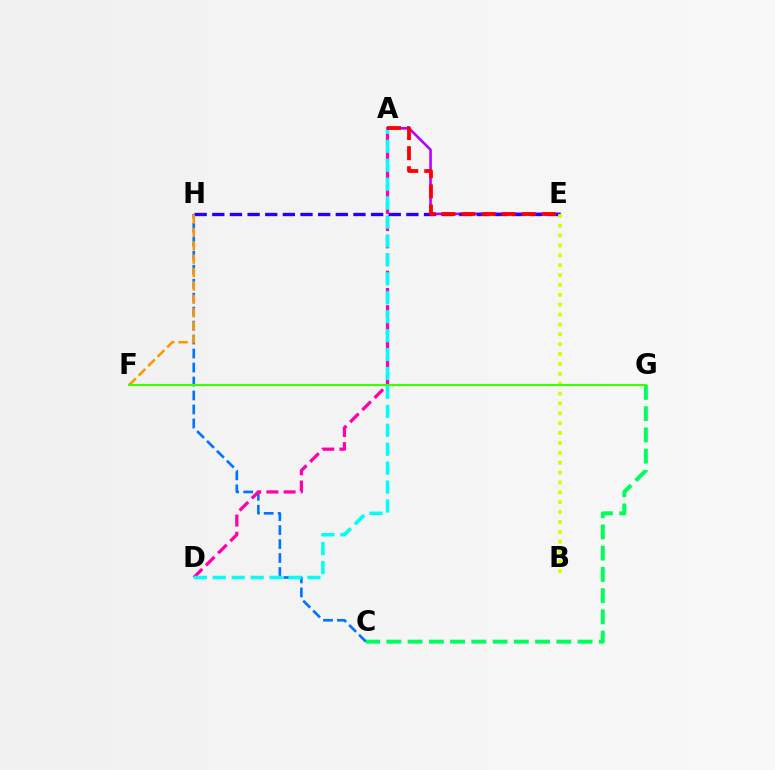{('C', 'H'): [{'color': '#0074ff', 'line_style': 'dashed', 'thickness': 1.9}], ('C', 'G'): [{'color': '#00ff5c', 'line_style': 'dashed', 'thickness': 2.89}], ('A', 'D'): [{'color': '#ff00ac', 'line_style': 'dashed', 'thickness': 2.34}, {'color': '#00fff6', 'line_style': 'dashed', 'thickness': 2.57}], ('A', 'E'): [{'color': '#b900ff', 'line_style': 'solid', 'thickness': 1.87}, {'color': '#ff0000', 'line_style': 'dashed', 'thickness': 2.73}], ('E', 'H'): [{'color': '#2500ff', 'line_style': 'dashed', 'thickness': 2.4}], ('B', 'E'): [{'color': '#d1ff00', 'line_style': 'dotted', 'thickness': 2.68}], ('F', 'H'): [{'color': '#ff9400', 'line_style': 'dashed', 'thickness': 1.82}], ('F', 'G'): [{'color': '#3dff00', 'line_style': 'solid', 'thickness': 1.56}]}